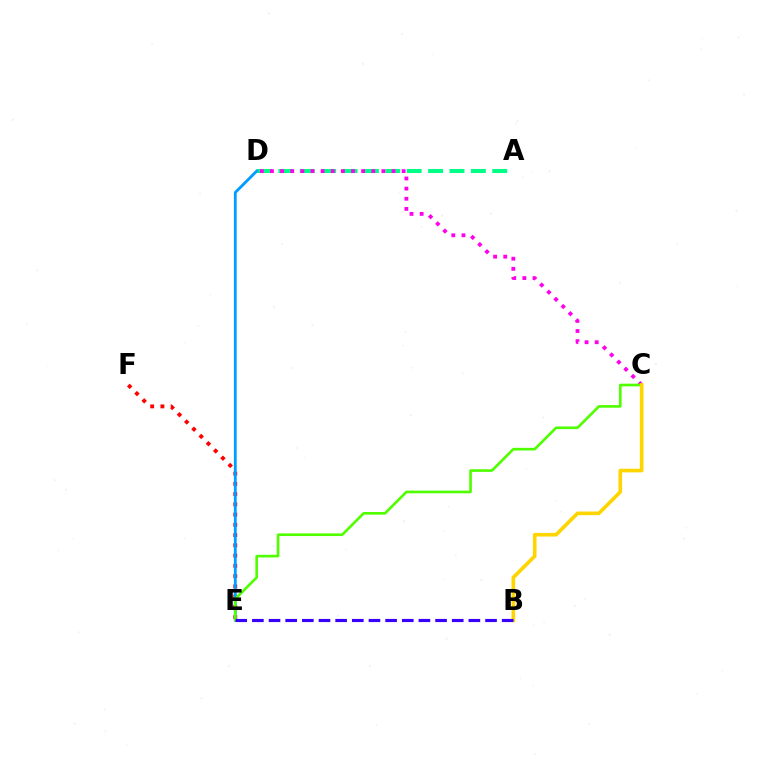{('A', 'D'): [{'color': '#00ff86', 'line_style': 'dashed', 'thickness': 2.91}], ('E', 'F'): [{'color': '#ff0000', 'line_style': 'dotted', 'thickness': 2.78}], ('C', 'D'): [{'color': '#ff00ed', 'line_style': 'dotted', 'thickness': 2.75}], ('D', 'E'): [{'color': '#009eff', 'line_style': 'solid', 'thickness': 2.02}], ('C', 'E'): [{'color': '#4fff00', 'line_style': 'solid', 'thickness': 1.9}], ('B', 'C'): [{'color': '#ffd500', 'line_style': 'solid', 'thickness': 2.61}], ('B', 'E'): [{'color': '#3700ff', 'line_style': 'dashed', 'thickness': 2.26}]}